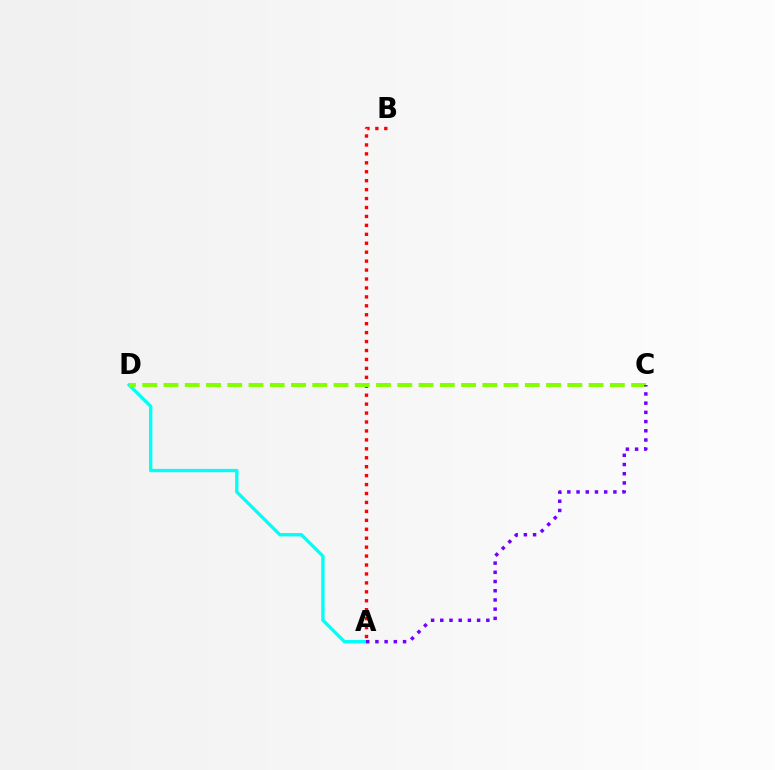{('A', 'D'): [{'color': '#00fff6', 'line_style': 'solid', 'thickness': 2.41}], ('A', 'B'): [{'color': '#ff0000', 'line_style': 'dotted', 'thickness': 2.43}], ('C', 'D'): [{'color': '#84ff00', 'line_style': 'dashed', 'thickness': 2.89}], ('A', 'C'): [{'color': '#7200ff', 'line_style': 'dotted', 'thickness': 2.5}]}